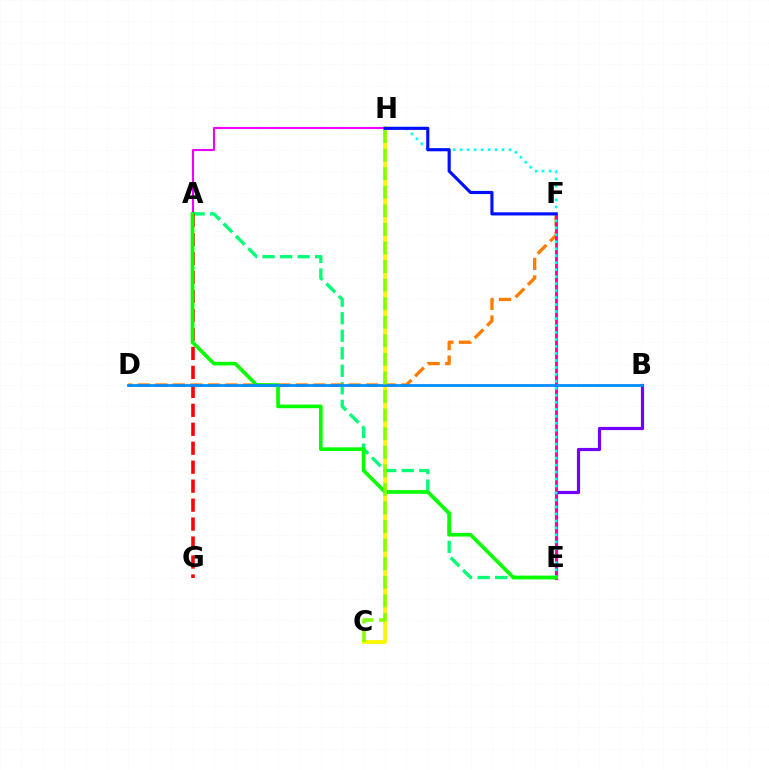{('C', 'H'): [{'color': '#fcf500', 'line_style': 'solid', 'thickness': 2.68}, {'color': '#84ff00', 'line_style': 'dashed', 'thickness': 2.52}], ('A', 'E'): [{'color': '#00ff74', 'line_style': 'dashed', 'thickness': 2.38}, {'color': '#08ff00', 'line_style': 'solid', 'thickness': 2.64}], ('D', 'F'): [{'color': '#ff7c00', 'line_style': 'dashed', 'thickness': 2.39}], ('B', 'E'): [{'color': '#7200ff', 'line_style': 'solid', 'thickness': 2.28}], ('E', 'F'): [{'color': '#ff0094', 'line_style': 'solid', 'thickness': 2.05}], ('A', 'H'): [{'color': '#ee00ff', 'line_style': 'solid', 'thickness': 1.52}], ('A', 'G'): [{'color': '#ff0000', 'line_style': 'dashed', 'thickness': 2.58}], ('E', 'H'): [{'color': '#00fff6', 'line_style': 'dotted', 'thickness': 1.9}], ('F', 'H'): [{'color': '#0010ff', 'line_style': 'solid', 'thickness': 2.27}], ('B', 'D'): [{'color': '#008cff', 'line_style': 'solid', 'thickness': 1.99}]}